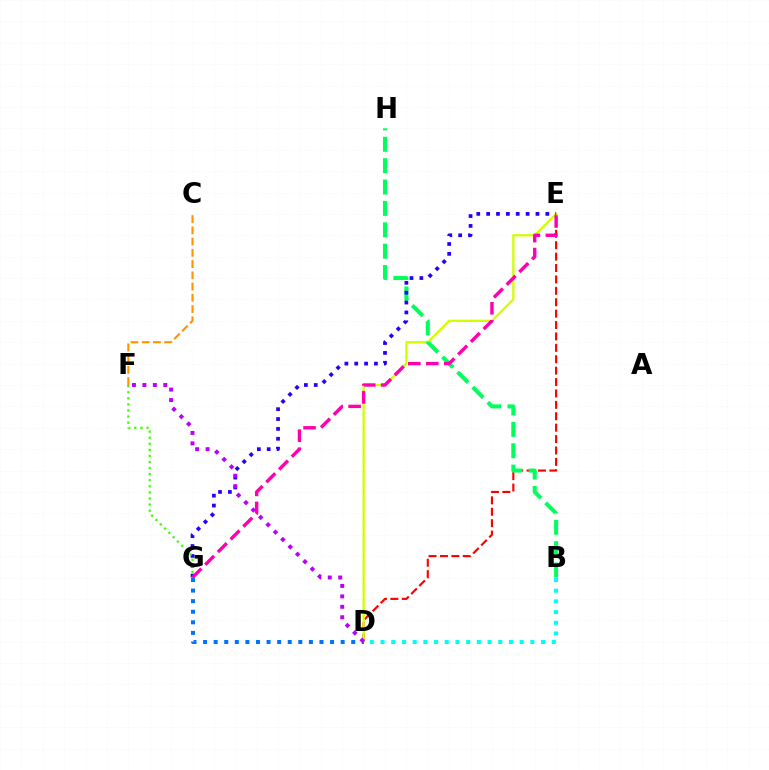{('D', 'E'): [{'color': '#ff0000', 'line_style': 'dashed', 'thickness': 1.55}, {'color': '#d1ff00', 'line_style': 'solid', 'thickness': 1.65}], ('B', 'H'): [{'color': '#00ff5c', 'line_style': 'dashed', 'thickness': 2.9}], ('D', 'G'): [{'color': '#0074ff', 'line_style': 'dotted', 'thickness': 2.88}], ('E', 'G'): [{'color': '#2500ff', 'line_style': 'dotted', 'thickness': 2.68}, {'color': '#ff00ac', 'line_style': 'dashed', 'thickness': 2.44}], ('B', 'D'): [{'color': '#00fff6', 'line_style': 'dotted', 'thickness': 2.91}], ('F', 'G'): [{'color': '#3dff00', 'line_style': 'dotted', 'thickness': 1.65}], ('C', 'F'): [{'color': '#ff9400', 'line_style': 'dashed', 'thickness': 1.53}], ('D', 'F'): [{'color': '#b900ff', 'line_style': 'dotted', 'thickness': 2.84}]}